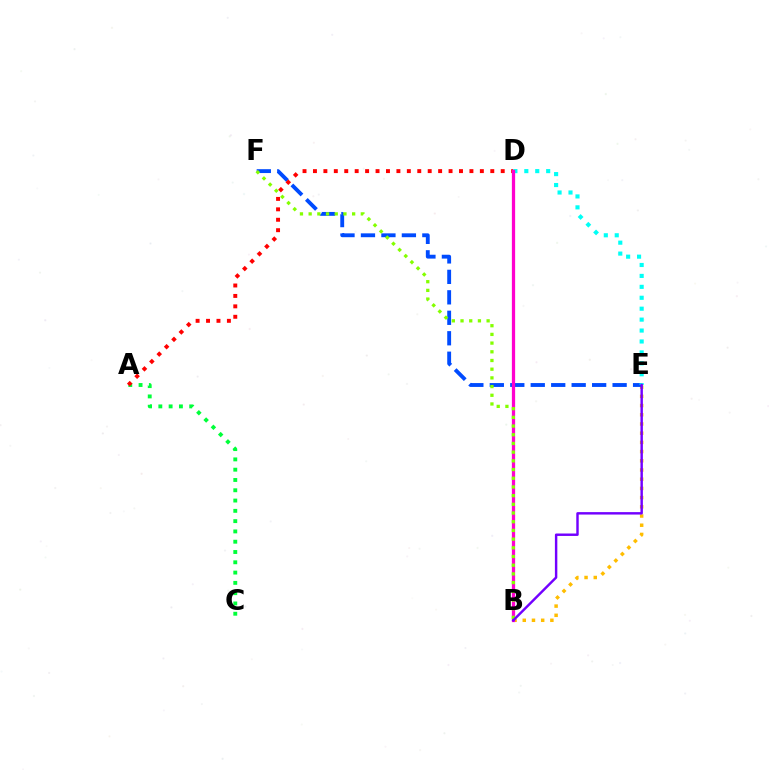{('B', 'E'): [{'color': '#ffbd00', 'line_style': 'dotted', 'thickness': 2.5}, {'color': '#7200ff', 'line_style': 'solid', 'thickness': 1.75}], ('E', 'F'): [{'color': '#004bff', 'line_style': 'dashed', 'thickness': 2.78}], ('A', 'C'): [{'color': '#00ff39', 'line_style': 'dotted', 'thickness': 2.8}], ('A', 'D'): [{'color': '#ff0000', 'line_style': 'dotted', 'thickness': 2.83}], ('D', 'E'): [{'color': '#00fff6', 'line_style': 'dotted', 'thickness': 2.97}], ('B', 'D'): [{'color': '#ff00cf', 'line_style': 'solid', 'thickness': 2.35}], ('B', 'F'): [{'color': '#84ff00', 'line_style': 'dotted', 'thickness': 2.36}]}